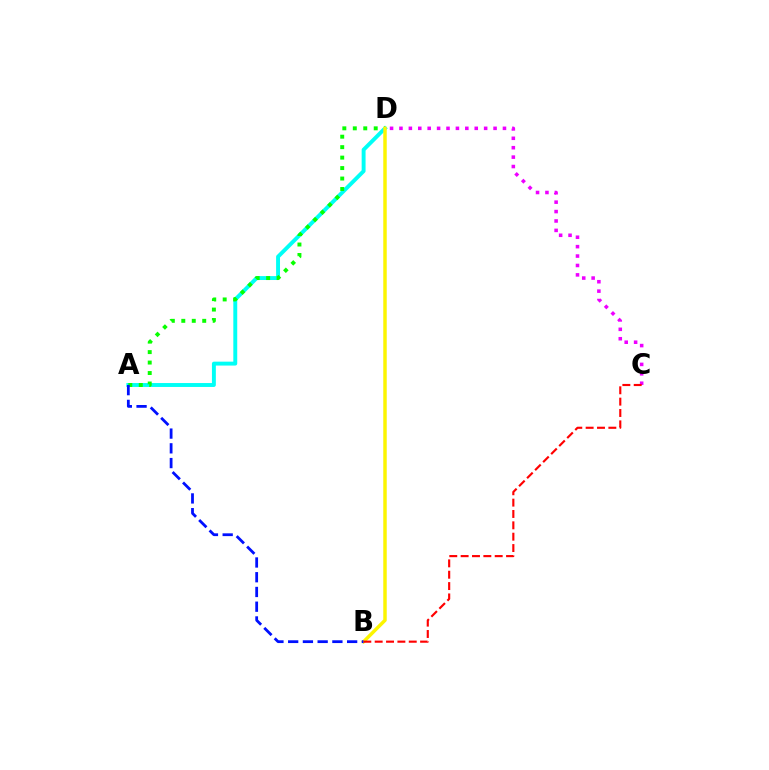{('A', 'D'): [{'color': '#00fff6', 'line_style': 'solid', 'thickness': 2.82}, {'color': '#08ff00', 'line_style': 'dotted', 'thickness': 2.84}], ('C', 'D'): [{'color': '#ee00ff', 'line_style': 'dotted', 'thickness': 2.56}], ('B', 'D'): [{'color': '#fcf500', 'line_style': 'solid', 'thickness': 2.49}], ('A', 'B'): [{'color': '#0010ff', 'line_style': 'dashed', 'thickness': 2.0}], ('B', 'C'): [{'color': '#ff0000', 'line_style': 'dashed', 'thickness': 1.54}]}